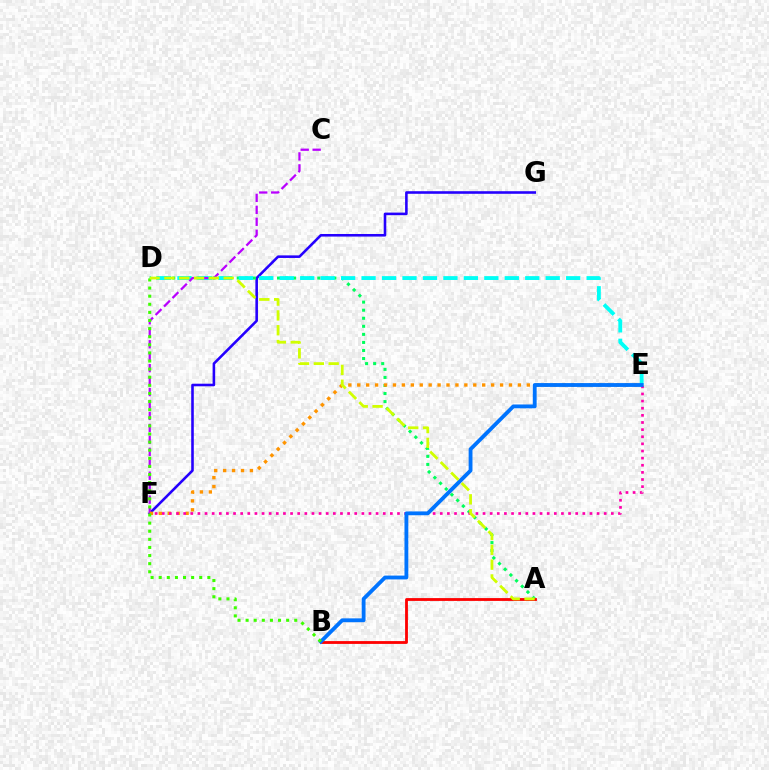{('F', 'G'): [{'color': '#2500ff', 'line_style': 'solid', 'thickness': 1.86}], ('A', 'D'): [{'color': '#00ff5c', 'line_style': 'dotted', 'thickness': 2.19}, {'color': '#d1ff00', 'line_style': 'dashed', 'thickness': 2.01}], ('D', 'E'): [{'color': '#00fff6', 'line_style': 'dashed', 'thickness': 2.78}], ('C', 'F'): [{'color': '#b900ff', 'line_style': 'dashed', 'thickness': 1.62}], ('E', 'F'): [{'color': '#ff9400', 'line_style': 'dotted', 'thickness': 2.42}, {'color': '#ff00ac', 'line_style': 'dotted', 'thickness': 1.94}], ('A', 'B'): [{'color': '#ff0000', 'line_style': 'solid', 'thickness': 2.03}], ('B', 'E'): [{'color': '#0074ff', 'line_style': 'solid', 'thickness': 2.76}], ('B', 'D'): [{'color': '#3dff00', 'line_style': 'dotted', 'thickness': 2.2}]}